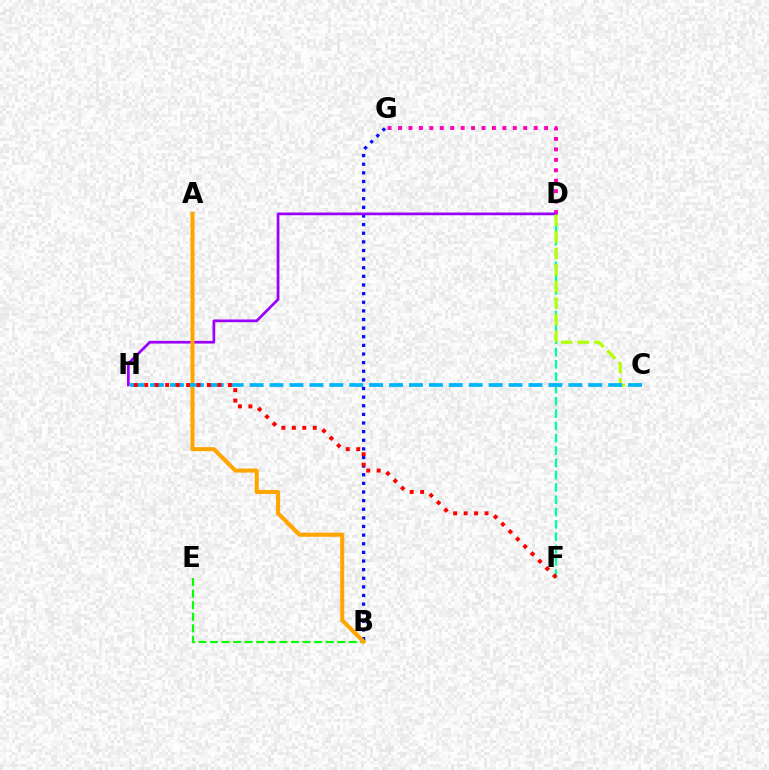{('B', 'E'): [{'color': '#08ff00', 'line_style': 'dashed', 'thickness': 1.57}], ('D', 'F'): [{'color': '#00ff9d', 'line_style': 'dashed', 'thickness': 1.67}], ('D', 'G'): [{'color': '#ff00bd', 'line_style': 'dotted', 'thickness': 2.84}], ('B', 'G'): [{'color': '#0010ff', 'line_style': 'dotted', 'thickness': 2.34}], ('D', 'H'): [{'color': '#9b00ff', 'line_style': 'solid', 'thickness': 1.95}], ('C', 'D'): [{'color': '#b3ff00', 'line_style': 'dashed', 'thickness': 2.25}], ('A', 'B'): [{'color': '#ffa500', 'line_style': 'solid', 'thickness': 2.93}], ('C', 'H'): [{'color': '#00b5ff', 'line_style': 'dashed', 'thickness': 2.71}], ('F', 'H'): [{'color': '#ff0000', 'line_style': 'dotted', 'thickness': 2.84}]}